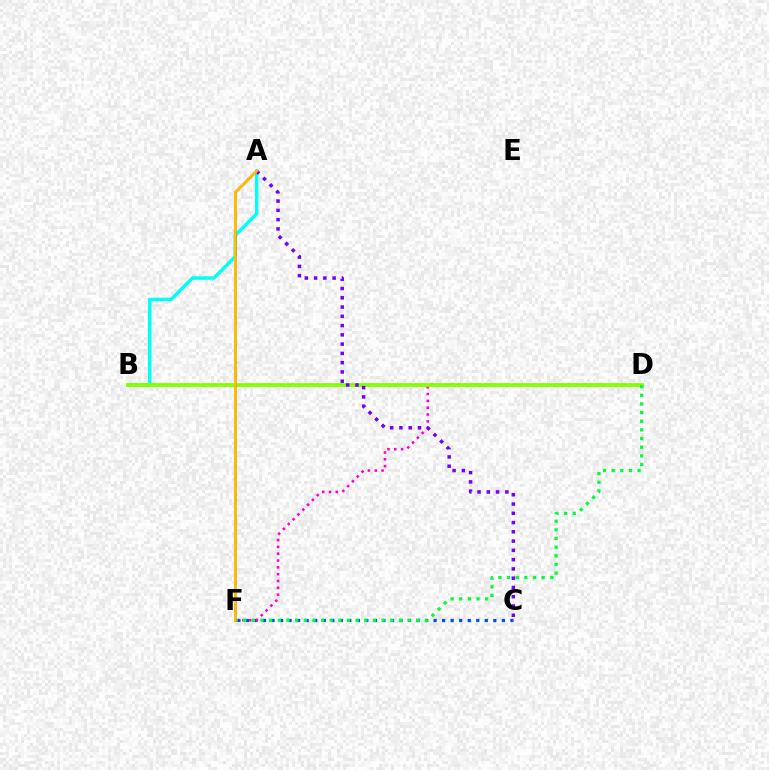{('A', 'B'): [{'color': '#00fff6', 'line_style': 'solid', 'thickness': 2.46}], ('C', 'F'): [{'color': '#004bff', 'line_style': 'dotted', 'thickness': 2.32}], ('D', 'F'): [{'color': '#ff00cf', 'line_style': 'dotted', 'thickness': 1.85}, {'color': '#00ff39', 'line_style': 'dotted', 'thickness': 2.35}], ('B', 'D'): [{'color': '#84ff00', 'line_style': 'solid', 'thickness': 2.71}], ('A', 'C'): [{'color': '#7200ff', 'line_style': 'dotted', 'thickness': 2.52}], ('A', 'F'): [{'color': '#ff0000', 'line_style': 'solid', 'thickness': 1.59}, {'color': '#ffbd00', 'line_style': 'solid', 'thickness': 1.87}]}